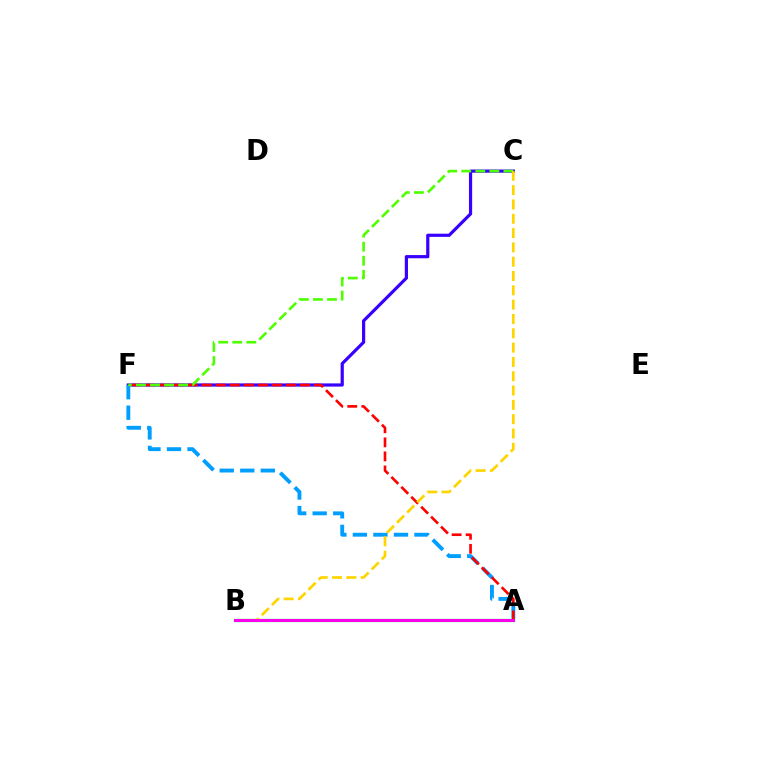{('A', 'B'): [{'color': '#00ff86', 'line_style': 'solid', 'thickness': 2.37}, {'color': '#ff00ed', 'line_style': 'solid', 'thickness': 2.14}], ('C', 'F'): [{'color': '#3700ff', 'line_style': 'solid', 'thickness': 2.3}, {'color': '#4fff00', 'line_style': 'dashed', 'thickness': 1.91}], ('A', 'F'): [{'color': '#009eff', 'line_style': 'dashed', 'thickness': 2.79}, {'color': '#ff0000', 'line_style': 'dashed', 'thickness': 1.91}], ('B', 'C'): [{'color': '#ffd500', 'line_style': 'dashed', 'thickness': 1.94}]}